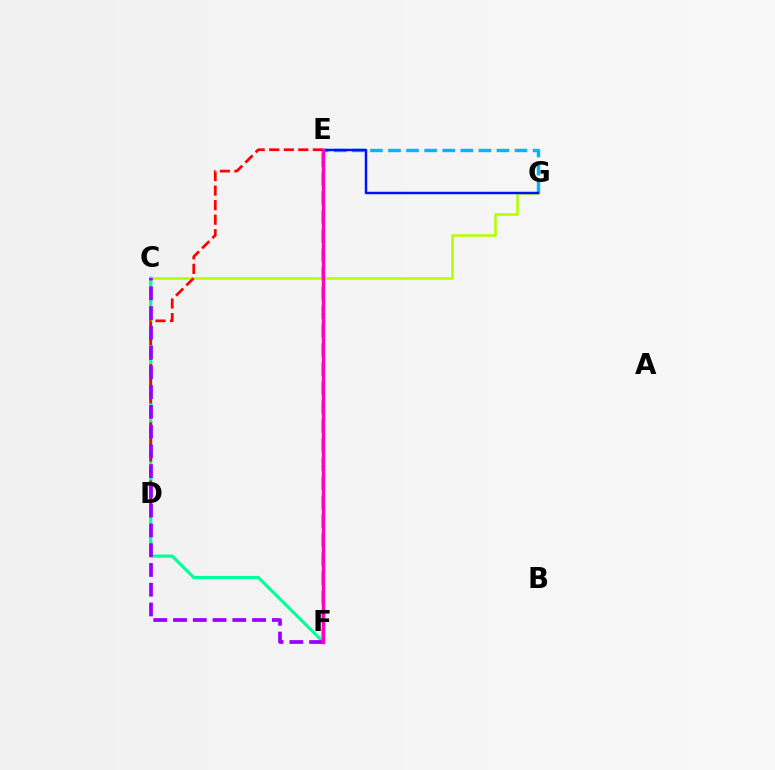{('C', 'D'): [{'color': '#08ff00', 'line_style': 'dotted', 'thickness': 1.74}], ('C', 'F'): [{'color': '#00ff9d', 'line_style': 'solid', 'thickness': 2.25}, {'color': '#9b00ff', 'line_style': 'dashed', 'thickness': 2.68}], ('E', 'G'): [{'color': '#00b5ff', 'line_style': 'dashed', 'thickness': 2.45}, {'color': '#0010ff', 'line_style': 'solid', 'thickness': 1.78}], ('E', 'F'): [{'color': '#ffa500', 'line_style': 'dashed', 'thickness': 2.58}, {'color': '#ff00bd', 'line_style': 'solid', 'thickness': 2.47}], ('C', 'G'): [{'color': '#b3ff00', 'line_style': 'solid', 'thickness': 1.85}], ('D', 'E'): [{'color': '#ff0000', 'line_style': 'dashed', 'thickness': 1.98}]}